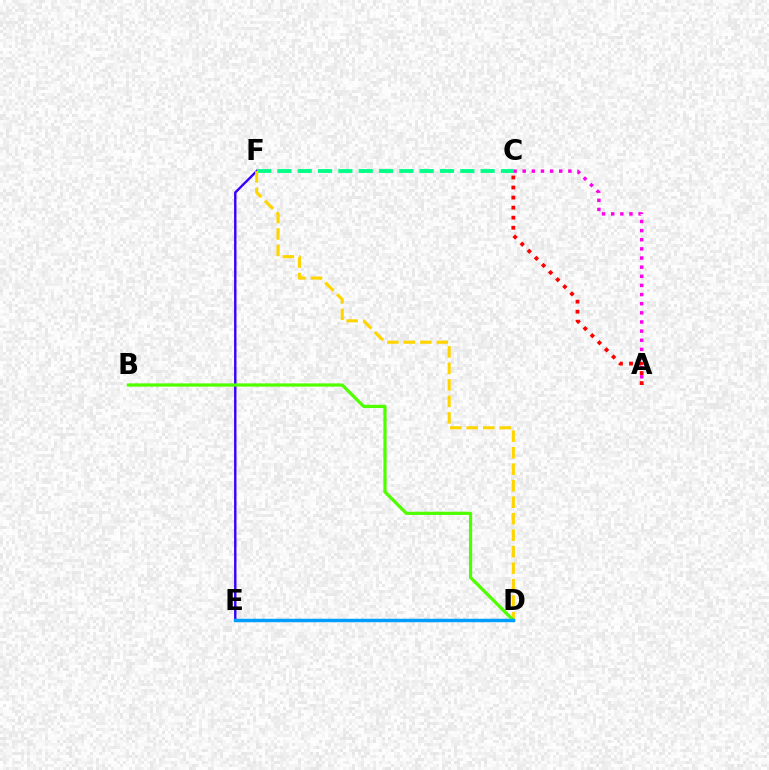{('E', 'F'): [{'color': '#3700ff', 'line_style': 'solid', 'thickness': 1.73}], ('C', 'F'): [{'color': '#00ff86', 'line_style': 'dashed', 'thickness': 2.76}], ('D', 'F'): [{'color': '#ffd500', 'line_style': 'dashed', 'thickness': 2.24}], ('A', 'C'): [{'color': '#ff00ed', 'line_style': 'dotted', 'thickness': 2.48}, {'color': '#ff0000', 'line_style': 'dotted', 'thickness': 2.73}], ('B', 'D'): [{'color': '#4fff00', 'line_style': 'solid', 'thickness': 2.31}], ('D', 'E'): [{'color': '#009eff', 'line_style': 'solid', 'thickness': 2.49}]}